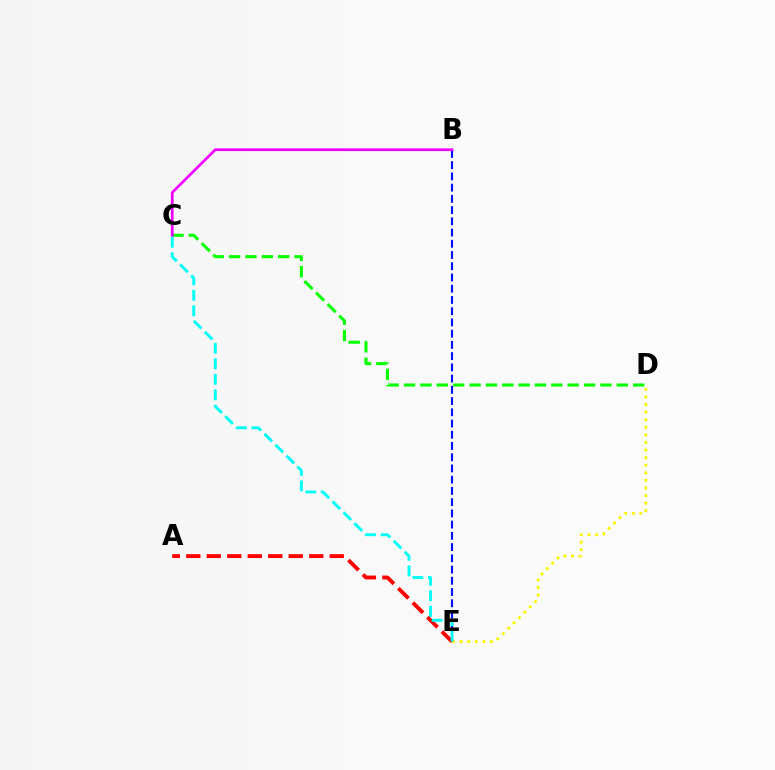{('C', 'D'): [{'color': '#08ff00', 'line_style': 'dashed', 'thickness': 2.22}], ('B', 'E'): [{'color': '#0010ff', 'line_style': 'dashed', 'thickness': 1.53}], ('D', 'E'): [{'color': '#fcf500', 'line_style': 'dotted', 'thickness': 2.06}], ('A', 'E'): [{'color': '#ff0000', 'line_style': 'dashed', 'thickness': 2.78}], ('B', 'C'): [{'color': '#ee00ff', 'line_style': 'solid', 'thickness': 1.96}], ('C', 'E'): [{'color': '#00fff6', 'line_style': 'dashed', 'thickness': 2.1}]}